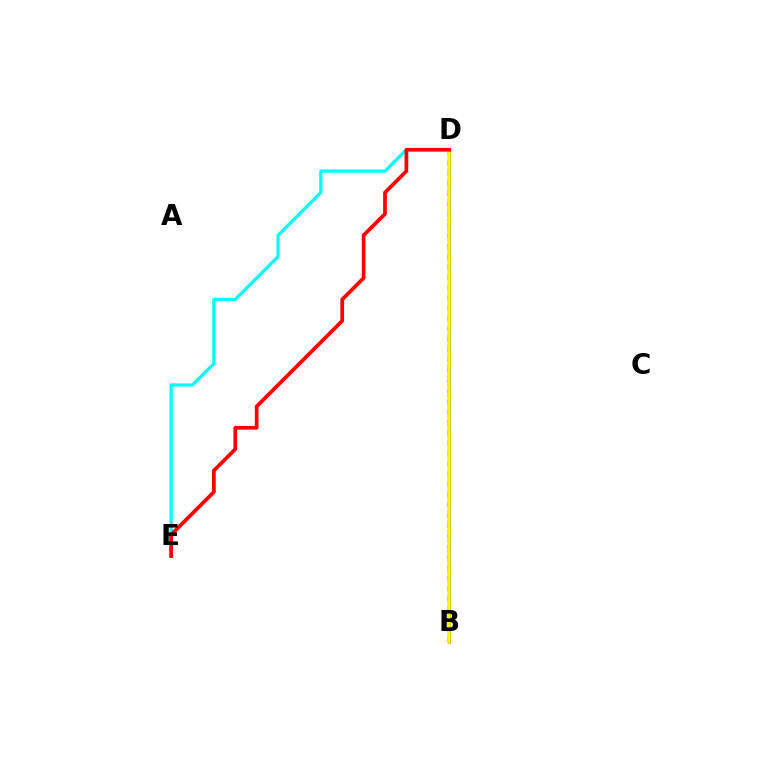{('B', 'D'): [{'color': '#ee00ff', 'line_style': 'dotted', 'thickness': 2.82}, {'color': '#08ff00', 'line_style': 'dotted', 'thickness': 2.65}, {'color': '#0010ff', 'line_style': 'solid', 'thickness': 1.84}, {'color': '#fcf500', 'line_style': 'solid', 'thickness': 2.59}], ('D', 'E'): [{'color': '#00fff6', 'line_style': 'solid', 'thickness': 2.35}, {'color': '#ff0000', 'line_style': 'solid', 'thickness': 2.68}]}